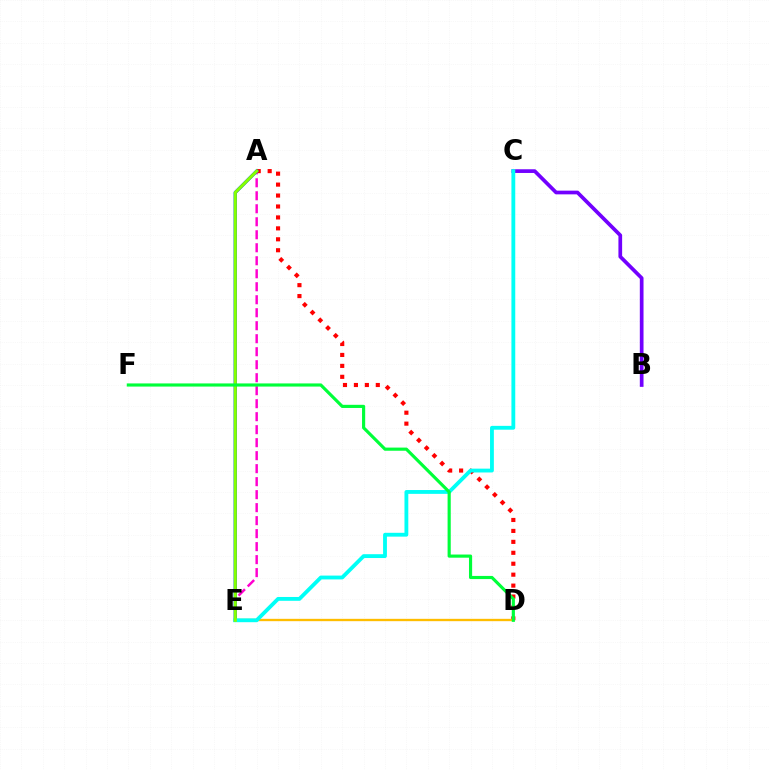{('A', 'D'): [{'color': '#ff0000', 'line_style': 'dotted', 'thickness': 2.97}], ('A', 'E'): [{'color': '#ff00cf', 'line_style': 'dashed', 'thickness': 1.77}, {'color': '#004bff', 'line_style': 'solid', 'thickness': 2.41}, {'color': '#84ff00', 'line_style': 'solid', 'thickness': 2.22}], ('B', 'C'): [{'color': '#7200ff', 'line_style': 'solid', 'thickness': 2.67}], ('D', 'E'): [{'color': '#ffbd00', 'line_style': 'solid', 'thickness': 1.68}], ('C', 'E'): [{'color': '#00fff6', 'line_style': 'solid', 'thickness': 2.76}], ('D', 'F'): [{'color': '#00ff39', 'line_style': 'solid', 'thickness': 2.27}]}